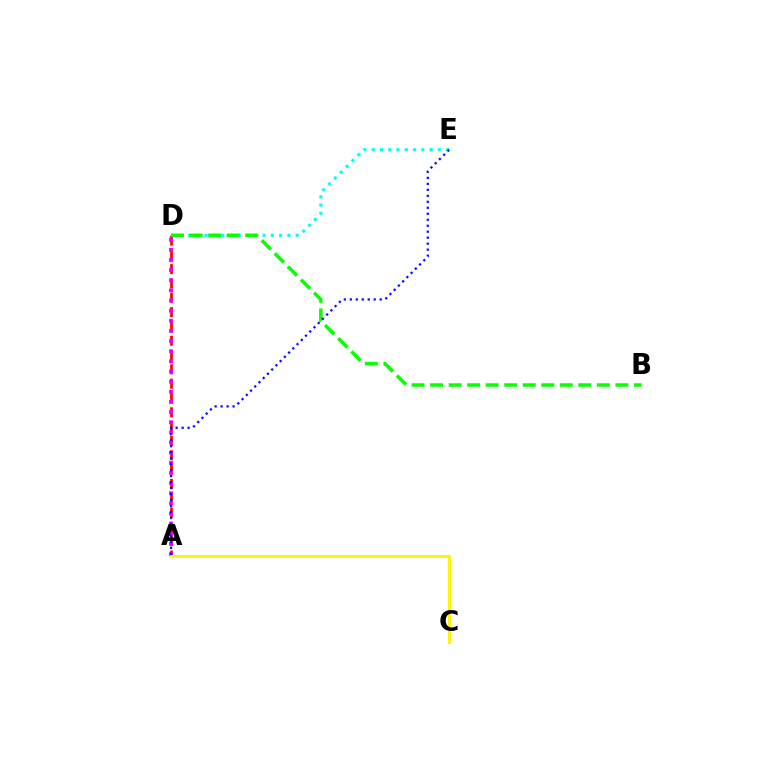{('A', 'D'): [{'color': '#ff0000', 'line_style': 'dashed', 'thickness': 1.95}, {'color': '#ee00ff', 'line_style': 'dotted', 'thickness': 2.76}], ('D', 'E'): [{'color': '#00fff6', 'line_style': 'dotted', 'thickness': 2.25}], ('B', 'D'): [{'color': '#08ff00', 'line_style': 'dashed', 'thickness': 2.52}], ('A', 'E'): [{'color': '#0010ff', 'line_style': 'dotted', 'thickness': 1.63}], ('A', 'C'): [{'color': '#fcf500', 'line_style': 'solid', 'thickness': 2.13}]}